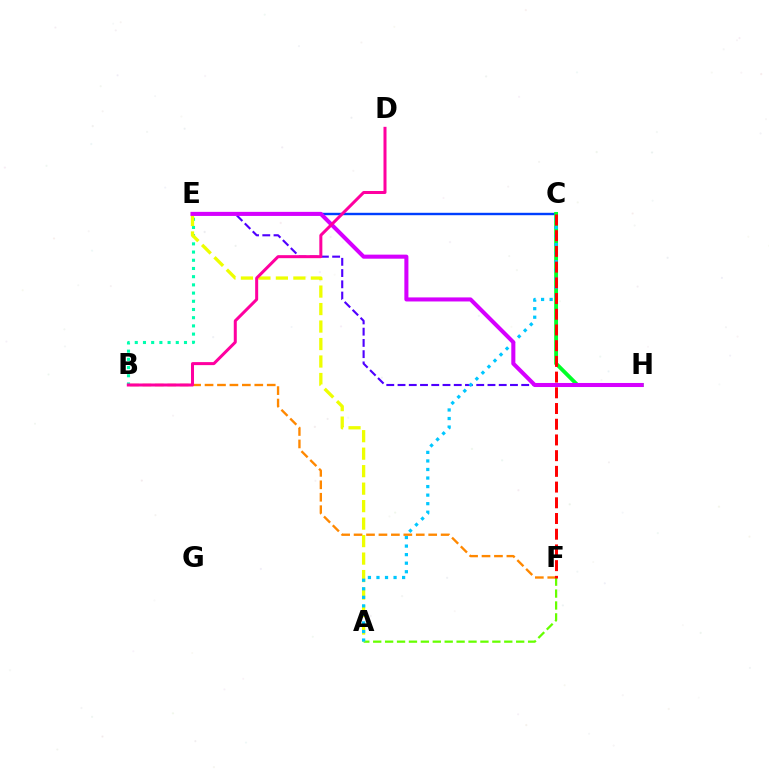{('B', 'F'): [{'color': '#ff8800', 'line_style': 'dashed', 'thickness': 1.69}], ('B', 'E'): [{'color': '#00ffaf', 'line_style': 'dotted', 'thickness': 2.23}], ('A', 'F'): [{'color': '#66ff00', 'line_style': 'dashed', 'thickness': 1.62}], ('C', 'E'): [{'color': '#003fff', 'line_style': 'solid', 'thickness': 1.73}], ('C', 'H'): [{'color': '#00ff27', 'line_style': 'solid', 'thickness': 2.76}], ('E', 'H'): [{'color': '#4f00ff', 'line_style': 'dashed', 'thickness': 1.53}, {'color': '#d600ff', 'line_style': 'solid', 'thickness': 2.92}], ('A', 'E'): [{'color': '#eeff00', 'line_style': 'dashed', 'thickness': 2.38}], ('A', 'C'): [{'color': '#00c7ff', 'line_style': 'dotted', 'thickness': 2.32}], ('C', 'F'): [{'color': '#ff0000', 'line_style': 'dashed', 'thickness': 2.13}], ('B', 'D'): [{'color': '#ff00a0', 'line_style': 'solid', 'thickness': 2.17}]}